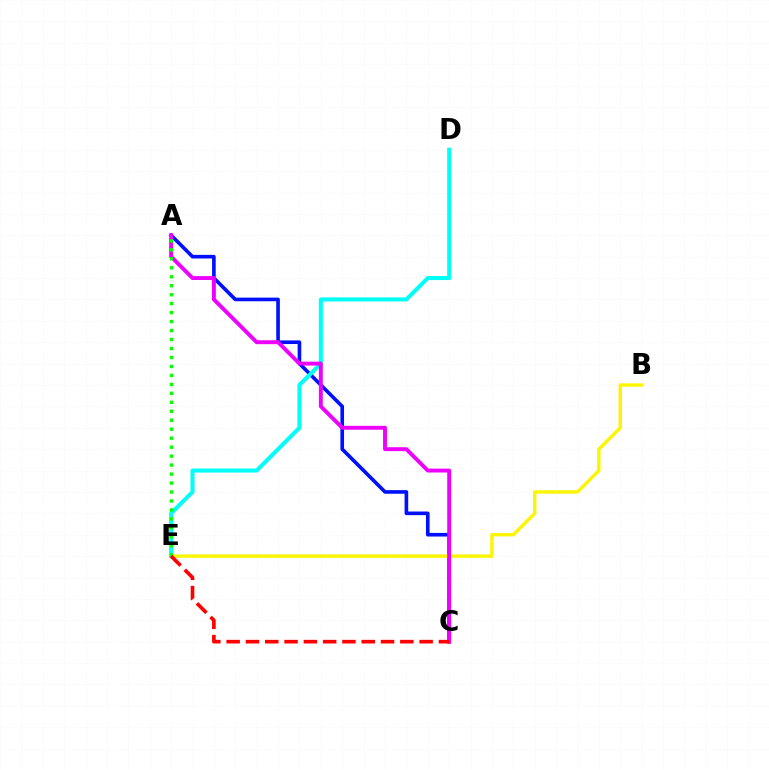{('A', 'C'): [{'color': '#0010ff', 'line_style': 'solid', 'thickness': 2.61}, {'color': '#ee00ff', 'line_style': 'solid', 'thickness': 2.81}], ('B', 'E'): [{'color': '#fcf500', 'line_style': 'solid', 'thickness': 2.43}], ('D', 'E'): [{'color': '#00fff6', 'line_style': 'solid', 'thickness': 2.91}], ('A', 'E'): [{'color': '#08ff00', 'line_style': 'dotted', 'thickness': 2.44}], ('C', 'E'): [{'color': '#ff0000', 'line_style': 'dashed', 'thickness': 2.62}]}